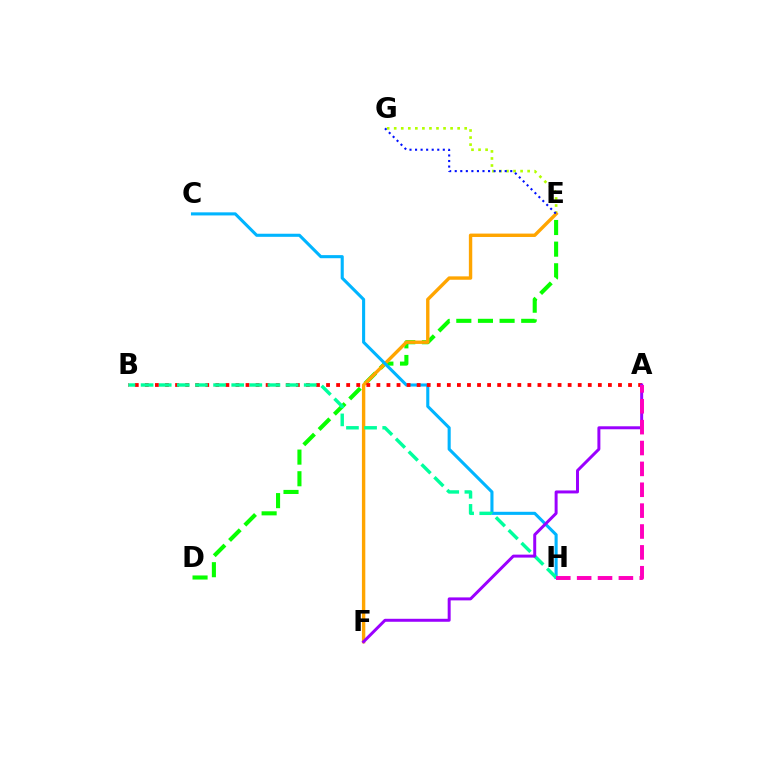{('E', 'G'): [{'color': '#b3ff00', 'line_style': 'dotted', 'thickness': 1.92}, {'color': '#0010ff', 'line_style': 'dotted', 'thickness': 1.51}], ('D', 'E'): [{'color': '#08ff00', 'line_style': 'dashed', 'thickness': 2.94}], ('E', 'F'): [{'color': '#ffa500', 'line_style': 'solid', 'thickness': 2.44}], ('C', 'H'): [{'color': '#00b5ff', 'line_style': 'solid', 'thickness': 2.22}], ('A', 'B'): [{'color': '#ff0000', 'line_style': 'dotted', 'thickness': 2.74}], ('B', 'H'): [{'color': '#00ff9d', 'line_style': 'dashed', 'thickness': 2.46}], ('A', 'F'): [{'color': '#9b00ff', 'line_style': 'solid', 'thickness': 2.14}], ('A', 'H'): [{'color': '#ff00bd', 'line_style': 'dashed', 'thickness': 2.84}]}